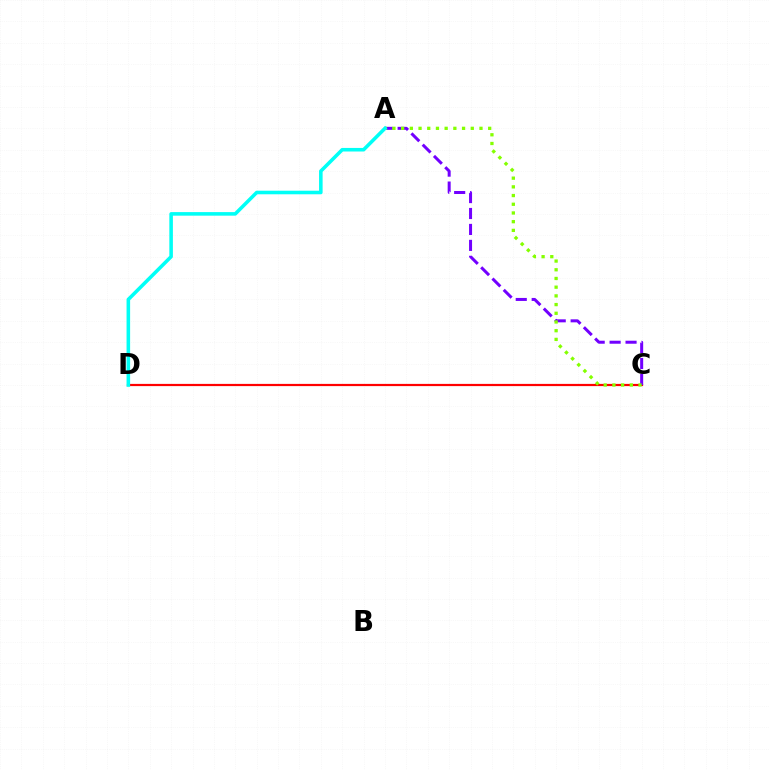{('C', 'D'): [{'color': '#ff0000', 'line_style': 'solid', 'thickness': 1.59}], ('A', 'C'): [{'color': '#7200ff', 'line_style': 'dashed', 'thickness': 2.17}, {'color': '#84ff00', 'line_style': 'dotted', 'thickness': 2.37}], ('A', 'D'): [{'color': '#00fff6', 'line_style': 'solid', 'thickness': 2.57}]}